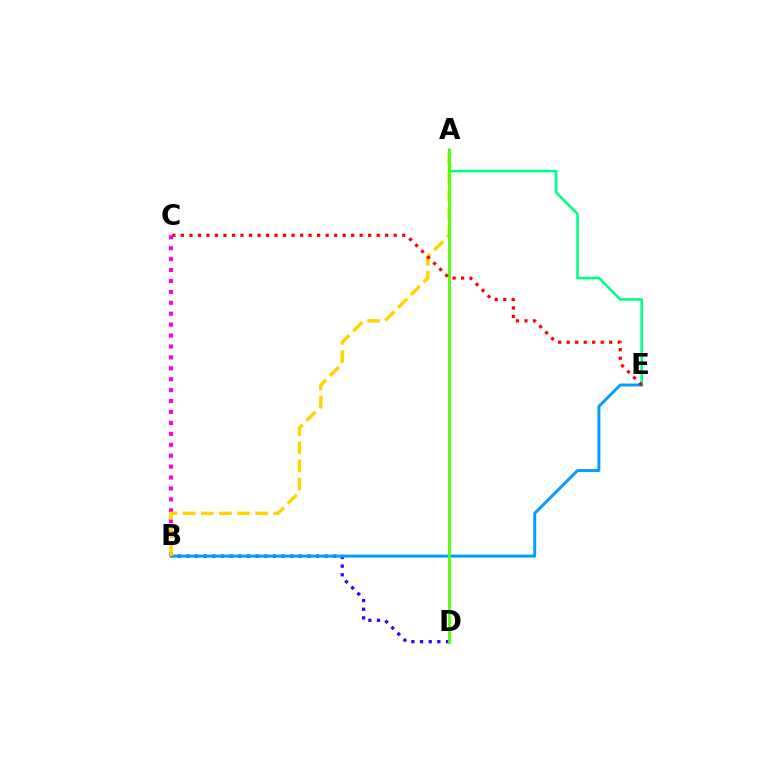{('B', 'C'): [{'color': '#ff00ed', 'line_style': 'dotted', 'thickness': 2.97}], ('A', 'E'): [{'color': '#00ff86', 'line_style': 'solid', 'thickness': 1.87}], ('B', 'D'): [{'color': '#3700ff', 'line_style': 'dotted', 'thickness': 2.35}], ('B', 'E'): [{'color': '#009eff', 'line_style': 'solid', 'thickness': 2.12}], ('A', 'B'): [{'color': '#ffd500', 'line_style': 'dashed', 'thickness': 2.47}], ('A', 'D'): [{'color': '#4fff00', 'line_style': 'solid', 'thickness': 1.99}], ('C', 'E'): [{'color': '#ff0000', 'line_style': 'dotted', 'thickness': 2.31}]}